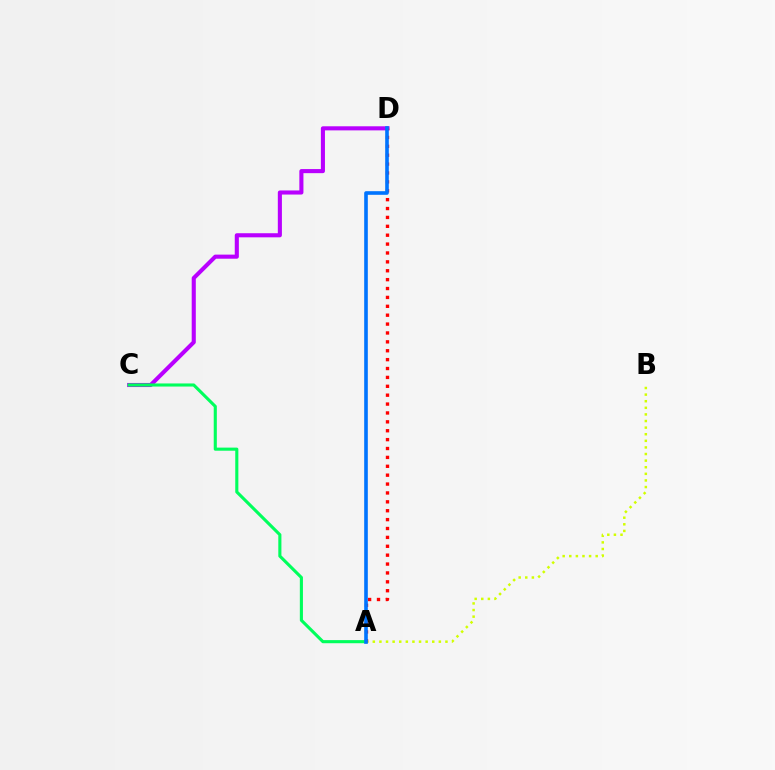{('C', 'D'): [{'color': '#b900ff', 'line_style': 'solid', 'thickness': 2.95}], ('A', 'B'): [{'color': '#d1ff00', 'line_style': 'dotted', 'thickness': 1.79}], ('A', 'D'): [{'color': '#ff0000', 'line_style': 'dotted', 'thickness': 2.41}, {'color': '#0074ff', 'line_style': 'solid', 'thickness': 2.6}], ('A', 'C'): [{'color': '#00ff5c', 'line_style': 'solid', 'thickness': 2.24}]}